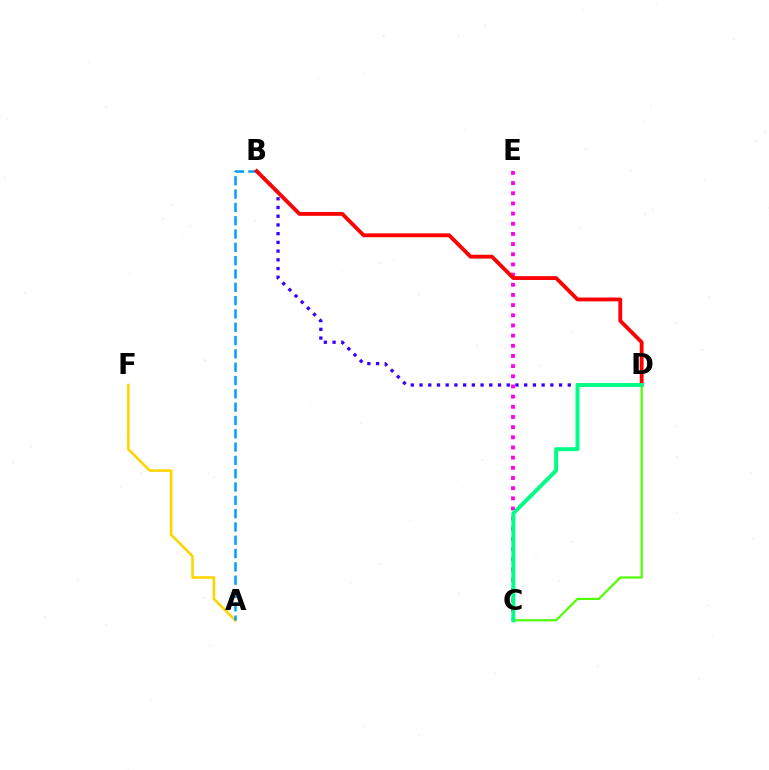{('A', 'F'): [{'color': '#ffd500', 'line_style': 'solid', 'thickness': 1.88}], ('A', 'B'): [{'color': '#009eff', 'line_style': 'dashed', 'thickness': 1.81}], ('C', 'E'): [{'color': '#ff00ed', 'line_style': 'dotted', 'thickness': 2.76}], ('B', 'D'): [{'color': '#3700ff', 'line_style': 'dotted', 'thickness': 2.37}, {'color': '#ff0000', 'line_style': 'solid', 'thickness': 2.76}], ('C', 'D'): [{'color': '#4fff00', 'line_style': 'solid', 'thickness': 1.59}, {'color': '#00ff86', 'line_style': 'solid', 'thickness': 2.84}]}